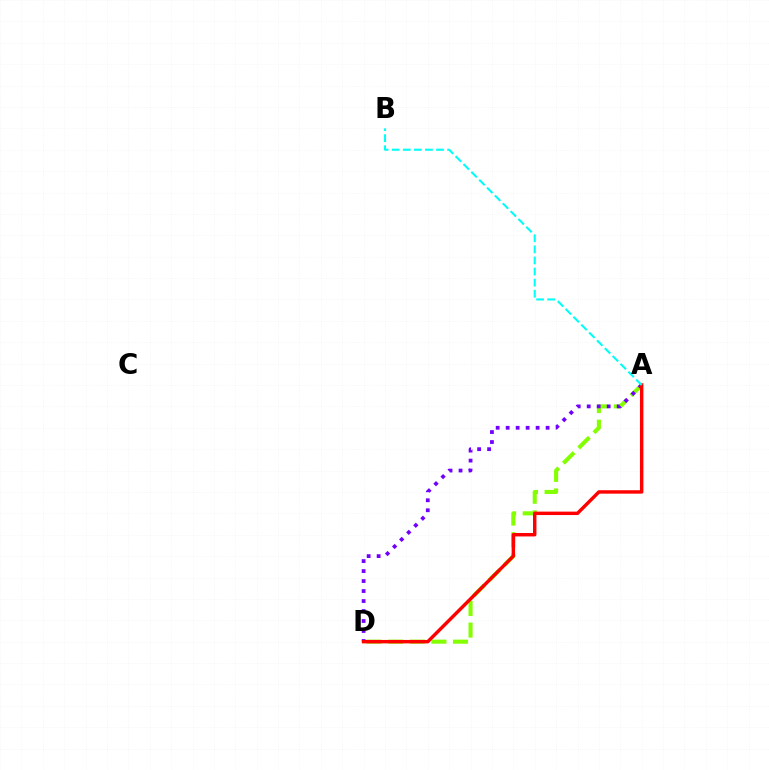{('A', 'D'): [{'color': '#84ff00', 'line_style': 'dashed', 'thickness': 2.94}, {'color': '#7200ff', 'line_style': 'dotted', 'thickness': 2.71}, {'color': '#ff0000', 'line_style': 'solid', 'thickness': 2.47}], ('A', 'B'): [{'color': '#00fff6', 'line_style': 'dashed', 'thickness': 1.51}]}